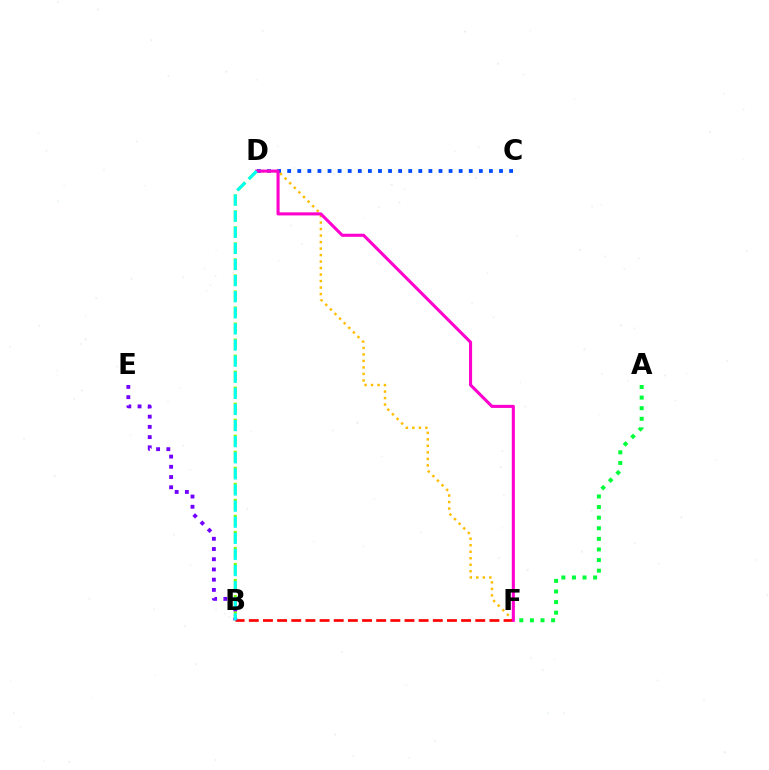{('C', 'D'): [{'color': '#004bff', 'line_style': 'dotted', 'thickness': 2.74}], ('D', 'F'): [{'color': '#ffbd00', 'line_style': 'dotted', 'thickness': 1.77}, {'color': '#ff00cf', 'line_style': 'solid', 'thickness': 2.22}], ('B', 'D'): [{'color': '#84ff00', 'line_style': 'dashed', 'thickness': 2.18}, {'color': '#00fff6', 'line_style': 'dashed', 'thickness': 2.19}], ('B', 'F'): [{'color': '#ff0000', 'line_style': 'dashed', 'thickness': 1.92}], ('A', 'F'): [{'color': '#00ff39', 'line_style': 'dotted', 'thickness': 2.88}], ('B', 'E'): [{'color': '#7200ff', 'line_style': 'dotted', 'thickness': 2.78}]}